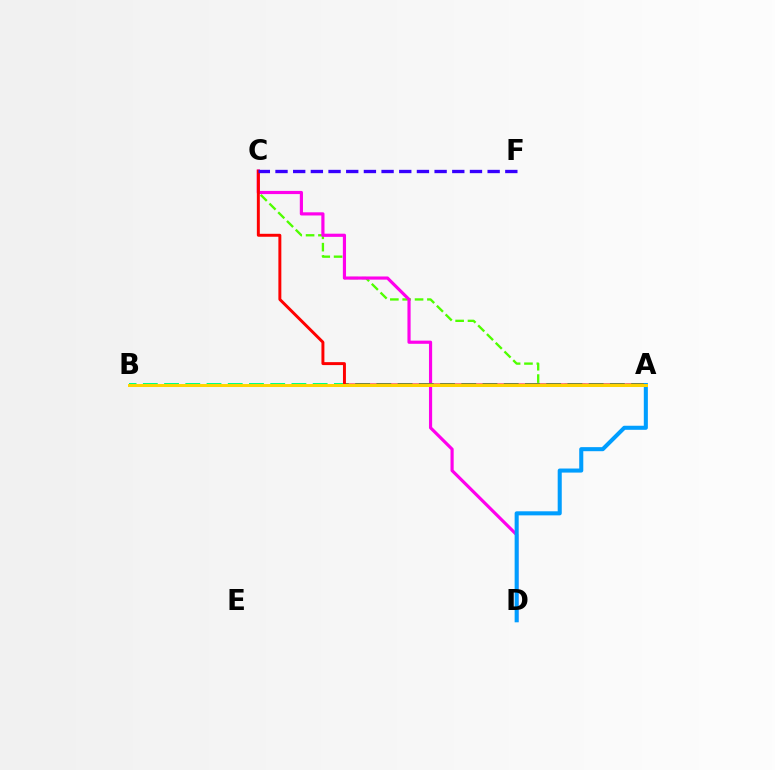{('A', 'C'): [{'color': '#4fff00', 'line_style': 'dashed', 'thickness': 1.68}, {'color': '#ff0000', 'line_style': 'solid', 'thickness': 2.13}], ('C', 'D'): [{'color': '#ff00ed', 'line_style': 'solid', 'thickness': 2.28}], ('A', 'B'): [{'color': '#00ff86', 'line_style': 'dashed', 'thickness': 2.88}, {'color': '#ffd500', 'line_style': 'solid', 'thickness': 2.14}], ('C', 'F'): [{'color': '#3700ff', 'line_style': 'dashed', 'thickness': 2.4}], ('A', 'D'): [{'color': '#009eff', 'line_style': 'solid', 'thickness': 2.92}]}